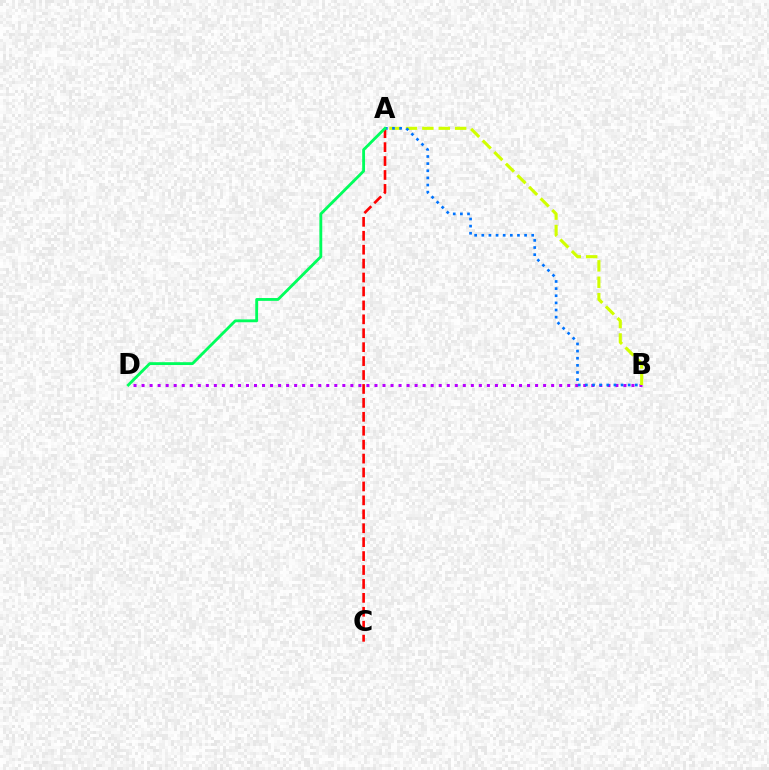{('B', 'D'): [{'color': '#b900ff', 'line_style': 'dotted', 'thickness': 2.18}], ('A', 'B'): [{'color': '#d1ff00', 'line_style': 'dashed', 'thickness': 2.23}, {'color': '#0074ff', 'line_style': 'dotted', 'thickness': 1.94}], ('A', 'C'): [{'color': '#ff0000', 'line_style': 'dashed', 'thickness': 1.89}], ('A', 'D'): [{'color': '#00ff5c', 'line_style': 'solid', 'thickness': 2.04}]}